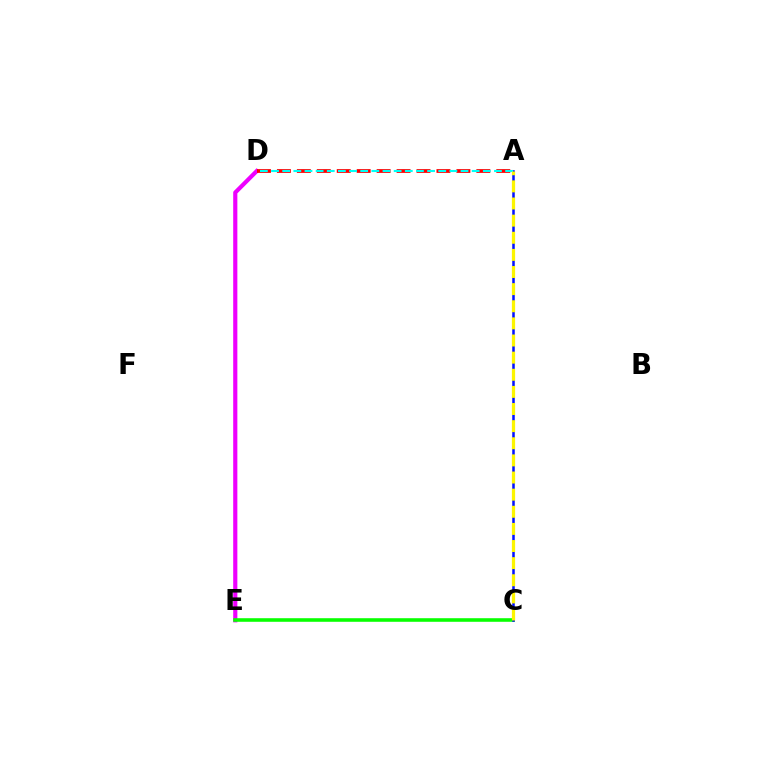{('D', 'E'): [{'color': '#ee00ff', 'line_style': 'solid', 'thickness': 2.99}], ('C', 'E'): [{'color': '#08ff00', 'line_style': 'solid', 'thickness': 2.58}], ('A', 'D'): [{'color': '#ff0000', 'line_style': 'dashed', 'thickness': 2.71}, {'color': '#00fff6', 'line_style': 'dashed', 'thickness': 1.51}], ('A', 'C'): [{'color': '#0010ff', 'line_style': 'solid', 'thickness': 1.81}, {'color': '#fcf500', 'line_style': 'dashed', 'thickness': 2.33}]}